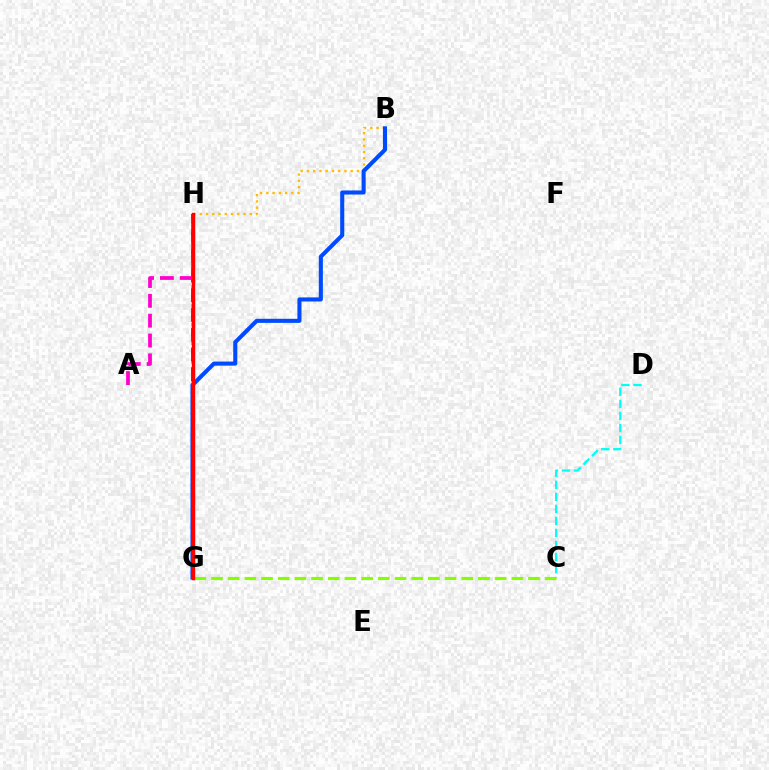{('C', 'G'): [{'color': '#84ff00', 'line_style': 'dashed', 'thickness': 2.27}], ('C', 'D'): [{'color': '#00fff6', 'line_style': 'dashed', 'thickness': 1.64}], ('G', 'H'): [{'color': '#00ff39', 'line_style': 'dotted', 'thickness': 2.53}, {'color': '#7200ff', 'line_style': 'dashed', 'thickness': 2.68}, {'color': '#ff0000', 'line_style': 'solid', 'thickness': 2.47}], ('A', 'H'): [{'color': '#ff00cf', 'line_style': 'dashed', 'thickness': 2.7}], ('B', 'H'): [{'color': '#ffbd00', 'line_style': 'dotted', 'thickness': 1.7}], ('B', 'G'): [{'color': '#004bff', 'line_style': 'solid', 'thickness': 2.94}]}